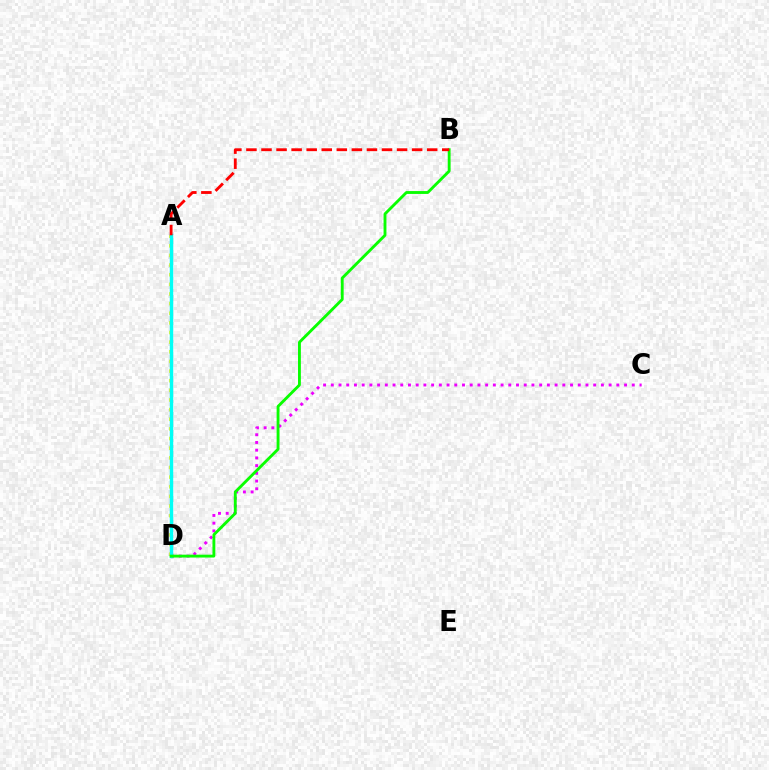{('C', 'D'): [{'color': '#ee00ff', 'line_style': 'dotted', 'thickness': 2.1}], ('A', 'D'): [{'color': '#fcf500', 'line_style': 'dotted', 'thickness': 2.62}, {'color': '#0010ff', 'line_style': 'solid', 'thickness': 2.19}, {'color': '#00fff6', 'line_style': 'solid', 'thickness': 2.45}], ('B', 'D'): [{'color': '#08ff00', 'line_style': 'solid', 'thickness': 2.06}], ('A', 'B'): [{'color': '#ff0000', 'line_style': 'dashed', 'thickness': 2.05}]}